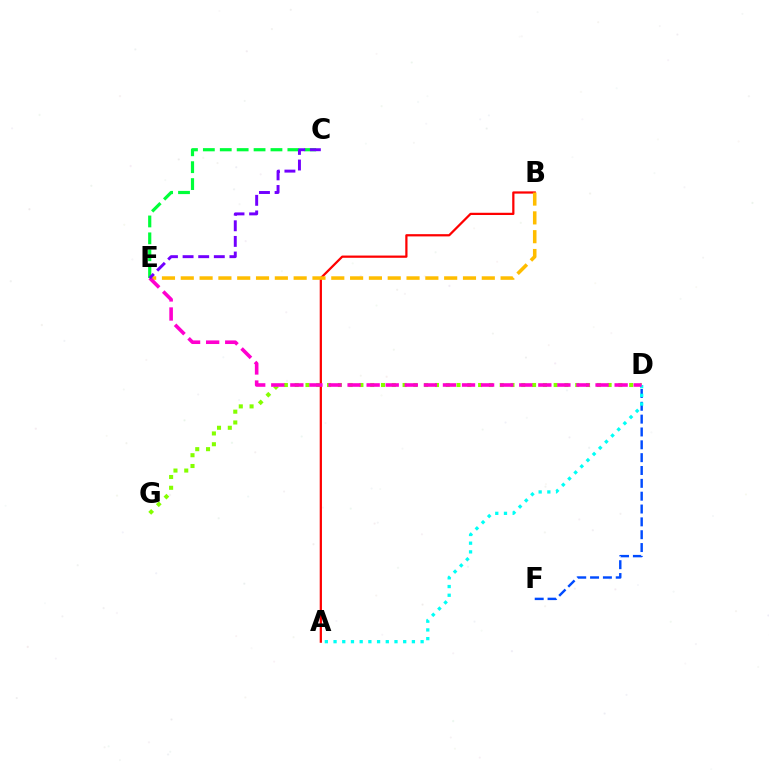{('D', 'F'): [{'color': '#004bff', 'line_style': 'dashed', 'thickness': 1.74}], ('A', 'B'): [{'color': '#ff0000', 'line_style': 'solid', 'thickness': 1.61}], ('D', 'G'): [{'color': '#84ff00', 'line_style': 'dotted', 'thickness': 2.93}], ('A', 'D'): [{'color': '#00fff6', 'line_style': 'dotted', 'thickness': 2.37}], ('B', 'E'): [{'color': '#ffbd00', 'line_style': 'dashed', 'thickness': 2.56}], ('D', 'E'): [{'color': '#ff00cf', 'line_style': 'dashed', 'thickness': 2.59}], ('C', 'E'): [{'color': '#00ff39', 'line_style': 'dashed', 'thickness': 2.3}, {'color': '#7200ff', 'line_style': 'dashed', 'thickness': 2.12}]}